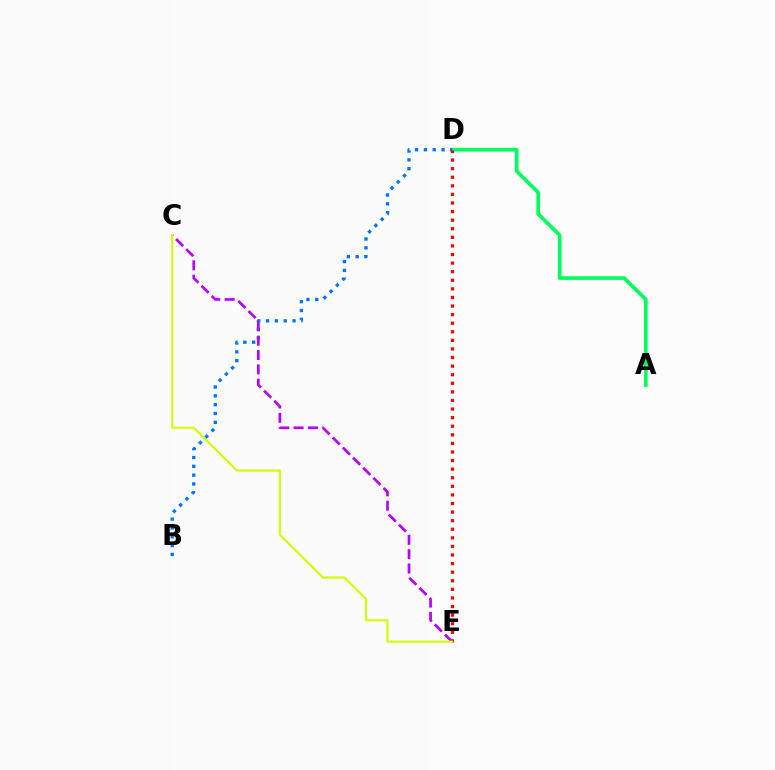{('A', 'D'): [{'color': '#00ff5c', 'line_style': 'solid', 'thickness': 2.64}], ('B', 'D'): [{'color': '#0074ff', 'line_style': 'dotted', 'thickness': 2.4}], ('D', 'E'): [{'color': '#ff0000', 'line_style': 'dotted', 'thickness': 2.33}], ('C', 'E'): [{'color': '#b900ff', 'line_style': 'dashed', 'thickness': 1.95}, {'color': '#d1ff00', 'line_style': 'solid', 'thickness': 1.55}]}